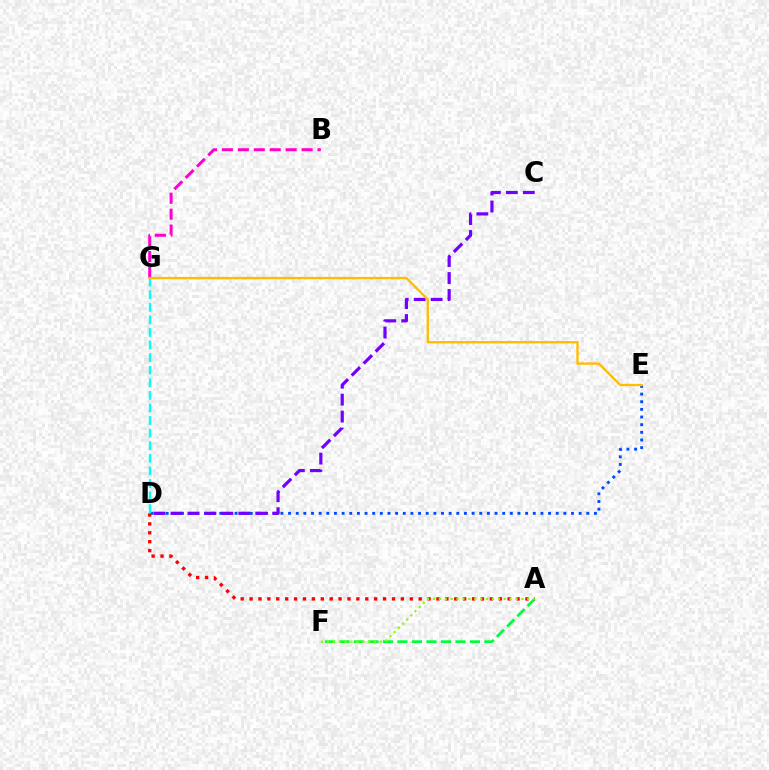{('A', 'F'): [{'color': '#00ff39', 'line_style': 'dashed', 'thickness': 1.97}, {'color': '#84ff00', 'line_style': 'dotted', 'thickness': 1.6}], ('D', 'E'): [{'color': '#004bff', 'line_style': 'dotted', 'thickness': 2.08}], ('A', 'D'): [{'color': '#ff0000', 'line_style': 'dotted', 'thickness': 2.42}], ('C', 'D'): [{'color': '#7200ff', 'line_style': 'dashed', 'thickness': 2.3}], ('D', 'G'): [{'color': '#00fff6', 'line_style': 'dashed', 'thickness': 1.71}], ('B', 'G'): [{'color': '#ff00cf', 'line_style': 'dashed', 'thickness': 2.17}], ('E', 'G'): [{'color': '#ffbd00', 'line_style': 'solid', 'thickness': 1.69}]}